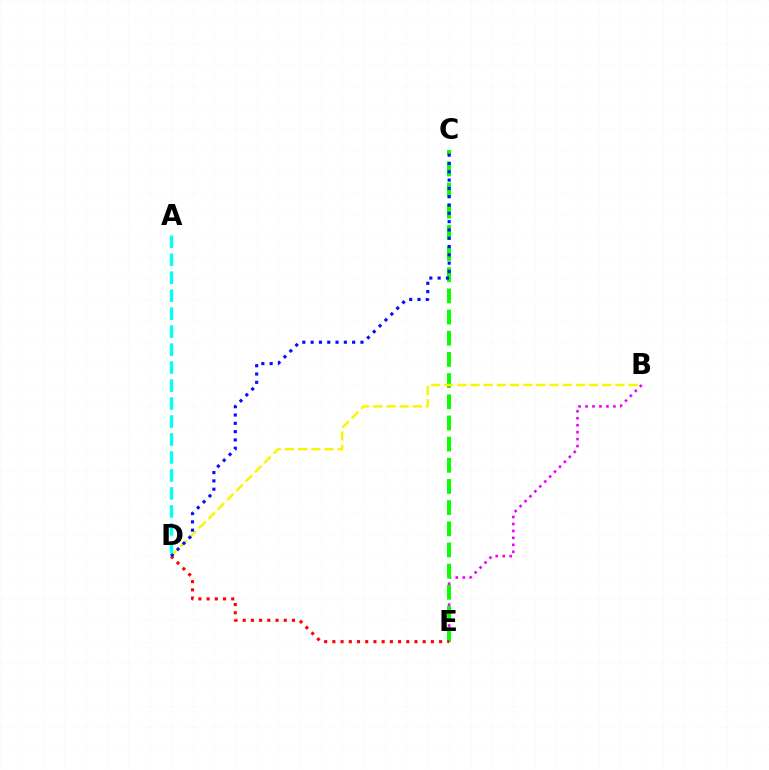{('B', 'E'): [{'color': '#ee00ff', 'line_style': 'dotted', 'thickness': 1.89}], ('C', 'E'): [{'color': '#08ff00', 'line_style': 'dashed', 'thickness': 2.88}], ('D', 'E'): [{'color': '#ff0000', 'line_style': 'dotted', 'thickness': 2.23}], ('B', 'D'): [{'color': '#fcf500', 'line_style': 'dashed', 'thickness': 1.79}], ('C', 'D'): [{'color': '#0010ff', 'line_style': 'dotted', 'thickness': 2.26}], ('A', 'D'): [{'color': '#00fff6', 'line_style': 'dashed', 'thickness': 2.44}]}